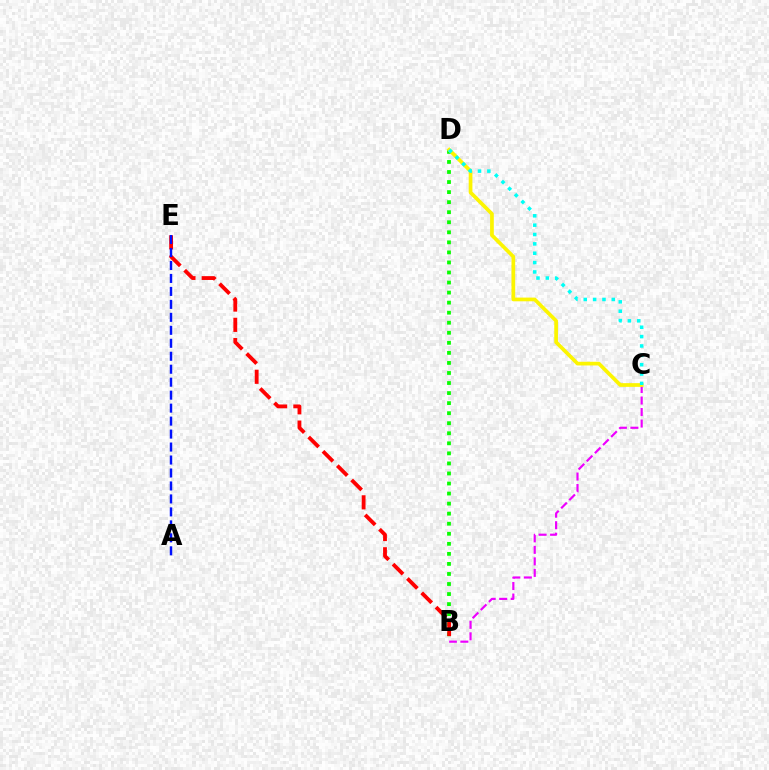{('B', 'D'): [{'color': '#08ff00', 'line_style': 'dotted', 'thickness': 2.73}], ('B', 'E'): [{'color': '#ff0000', 'line_style': 'dashed', 'thickness': 2.75}], ('B', 'C'): [{'color': '#ee00ff', 'line_style': 'dashed', 'thickness': 1.56}], ('C', 'D'): [{'color': '#fcf500', 'line_style': 'solid', 'thickness': 2.67}, {'color': '#00fff6', 'line_style': 'dotted', 'thickness': 2.54}], ('A', 'E'): [{'color': '#0010ff', 'line_style': 'dashed', 'thickness': 1.76}]}